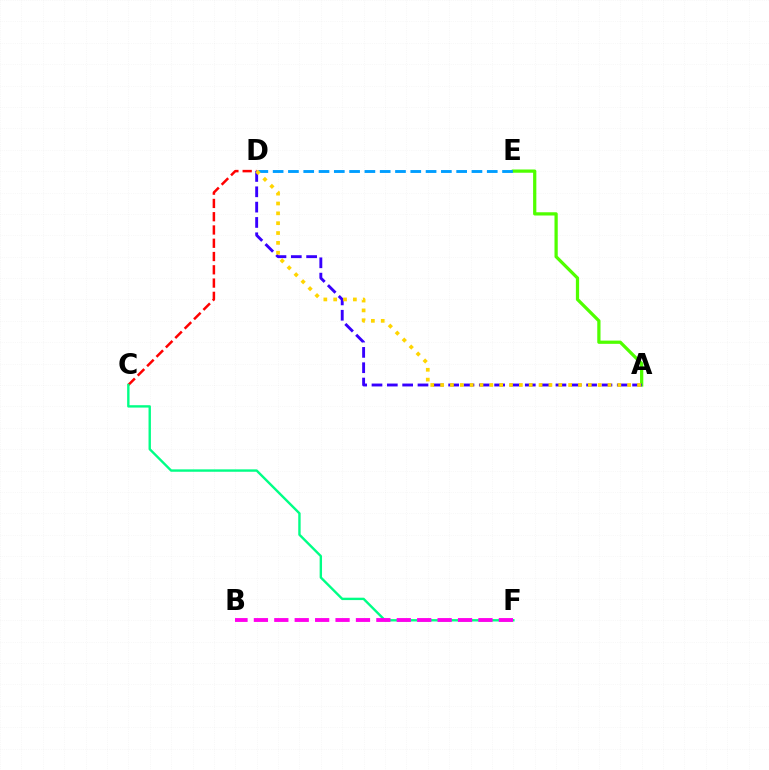{('C', 'D'): [{'color': '#ff0000', 'line_style': 'dashed', 'thickness': 1.8}], ('A', 'E'): [{'color': '#4fff00', 'line_style': 'solid', 'thickness': 2.34}], ('A', 'D'): [{'color': '#3700ff', 'line_style': 'dashed', 'thickness': 2.08}, {'color': '#ffd500', 'line_style': 'dotted', 'thickness': 2.68}], ('D', 'E'): [{'color': '#009eff', 'line_style': 'dashed', 'thickness': 2.08}], ('C', 'F'): [{'color': '#00ff86', 'line_style': 'solid', 'thickness': 1.72}], ('B', 'F'): [{'color': '#ff00ed', 'line_style': 'dashed', 'thickness': 2.77}]}